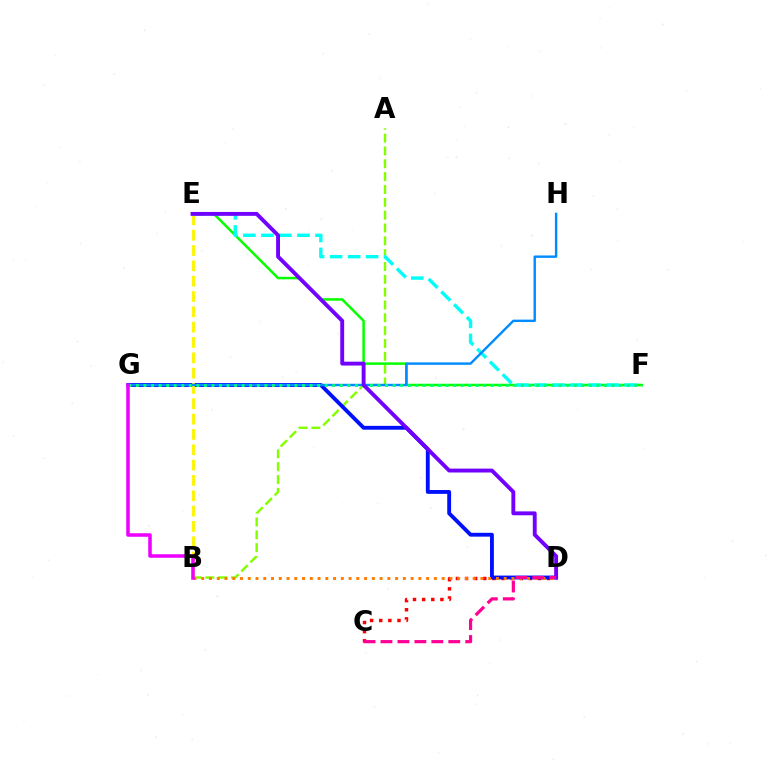{('A', 'B'): [{'color': '#84ff00', 'line_style': 'dashed', 'thickness': 1.74}], ('C', 'D'): [{'color': '#ff0000', 'line_style': 'dotted', 'thickness': 2.48}, {'color': '#ff0094', 'line_style': 'dashed', 'thickness': 2.3}], ('E', 'F'): [{'color': '#08ff00', 'line_style': 'solid', 'thickness': 1.82}, {'color': '#00fff6', 'line_style': 'dashed', 'thickness': 2.45}], ('D', 'G'): [{'color': '#0010ff', 'line_style': 'solid', 'thickness': 2.77}], ('B', 'E'): [{'color': '#fcf500', 'line_style': 'dashed', 'thickness': 2.08}], ('G', 'H'): [{'color': '#008cff', 'line_style': 'solid', 'thickness': 1.74}], ('B', 'D'): [{'color': '#ff7c00', 'line_style': 'dotted', 'thickness': 2.11}], ('F', 'G'): [{'color': '#00ff74', 'line_style': 'dotted', 'thickness': 2.05}], ('D', 'E'): [{'color': '#7200ff', 'line_style': 'solid', 'thickness': 2.79}], ('B', 'G'): [{'color': '#ee00ff', 'line_style': 'solid', 'thickness': 2.55}]}